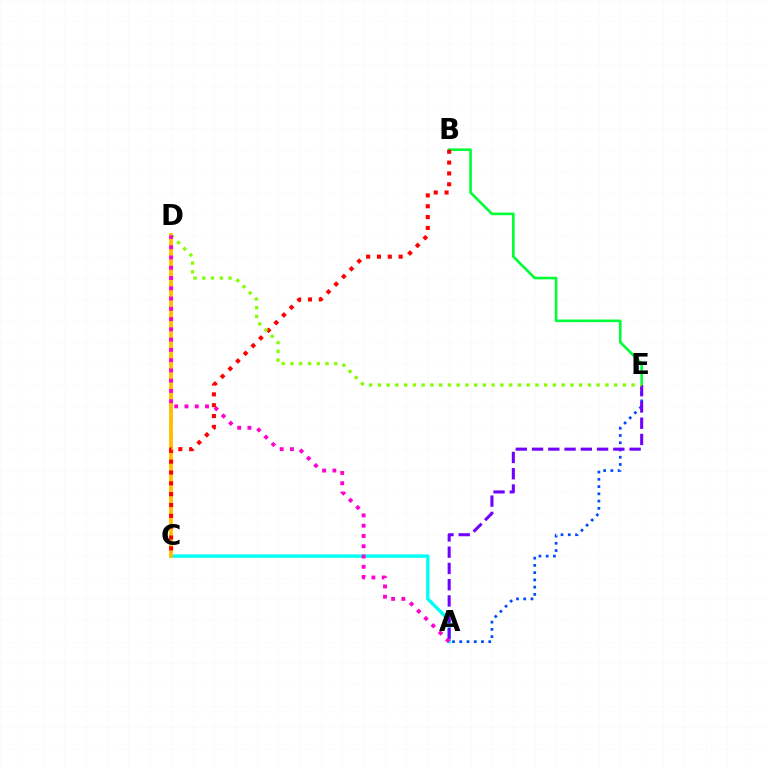{('B', 'E'): [{'color': '#00ff39', 'line_style': 'solid', 'thickness': 1.9}], ('A', 'E'): [{'color': '#004bff', 'line_style': 'dotted', 'thickness': 1.97}, {'color': '#7200ff', 'line_style': 'dashed', 'thickness': 2.21}], ('A', 'C'): [{'color': '#00fff6', 'line_style': 'solid', 'thickness': 2.43}], ('C', 'D'): [{'color': '#ffbd00', 'line_style': 'solid', 'thickness': 2.75}], ('B', 'C'): [{'color': '#ff0000', 'line_style': 'dotted', 'thickness': 2.94}], ('D', 'E'): [{'color': '#84ff00', 'line_style': 'dotted', 'thickness': 2.38}], ('A', 'D'): [{'color': '#ff00cf', 'line_style': 'dotted', 'thickness': 2.79}]}